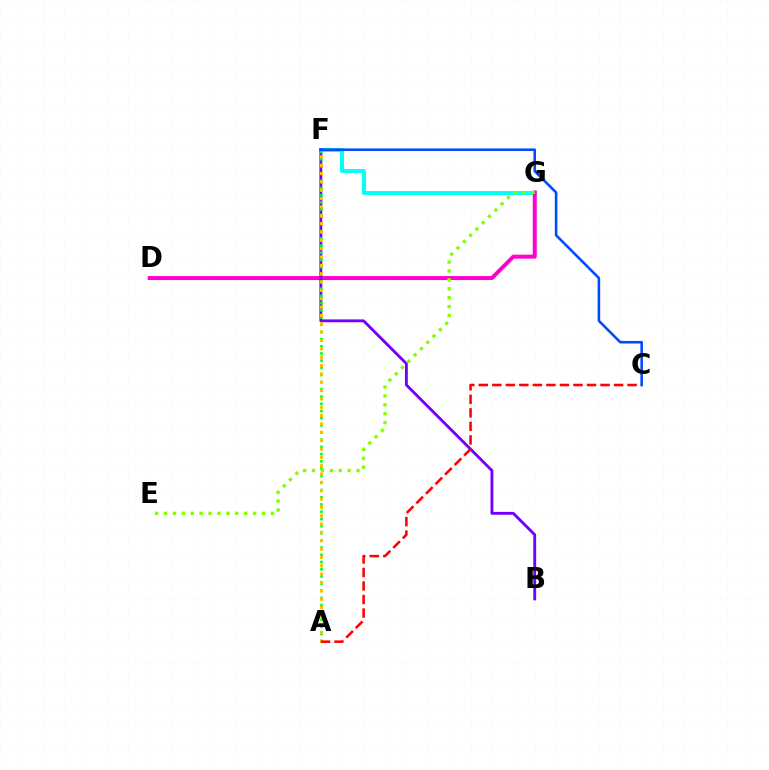{('F', 'G'): [{'color': '#00fff6', 'line_style': 'solid', 'thickness': 2.83}], ('D', 'G'): [{'color': '#ff00cf', 'line_style': 'solid', 'thickness': 2.87}], ('B', 'F'): [{'color': '#7200ff', 'line_style': 'solid', 'thickness': 2.06}], ('A', 'F'): [{'color': '#00ff39', 'line_style': 'dotted', 'thickness': 1.95}, {'color': '#ffbd00', 'line_style': 'dotted', 'thickness': 2.27}], ('C', 'F'): [{'color': '#004bff', 'line_style': 'solid', 'thickness': 1.86}], ('E', 'G'): [{'color': '#84ff00', 'line_style': 'dotted', 'thickness': 2.42}], ('A', 'C'): [{'color': '#ff0000', 'line_style': 'dashed', 'thickness': 1.84}]}